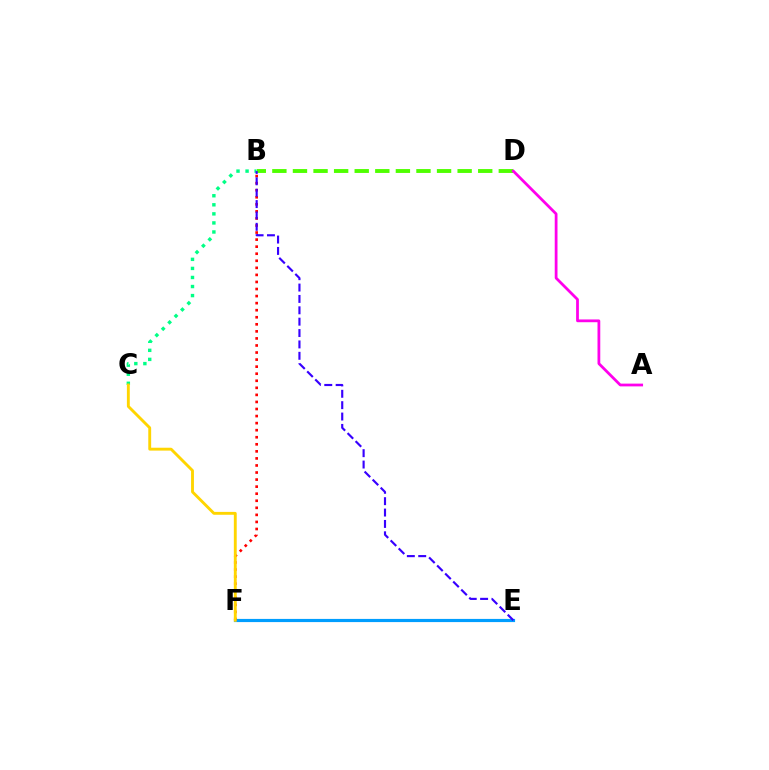{('B', 'D'): [{'color': '#4fff00', 'line_style': 'dashed', 'thickness': 2.8}], ('E', 'F'): [{'color': '#009eff', 'line_style': 'solid', 'thickness': 2.28}], ('A', 'D'): [{'color': '#ff00ed', 'line_style': 'solid', 'thickness': 1.99}], ('B', 'F'): [{'color': '#ff0000', 'line_style': 'dotted', 'thickness': 1.92}], ('B', 'C'): [{'color': '#00ff86', 'line_style': 'dotted', 'thickness': 2.46}], ('C', 'F'): [{'color': '#ffd500', 'line_style': 'solid', 'thickness': 2.07}], ('B', 'E'): [{'color': '#3700ff', 'line_style': 'dashed', 'thickness': 1.55}]}